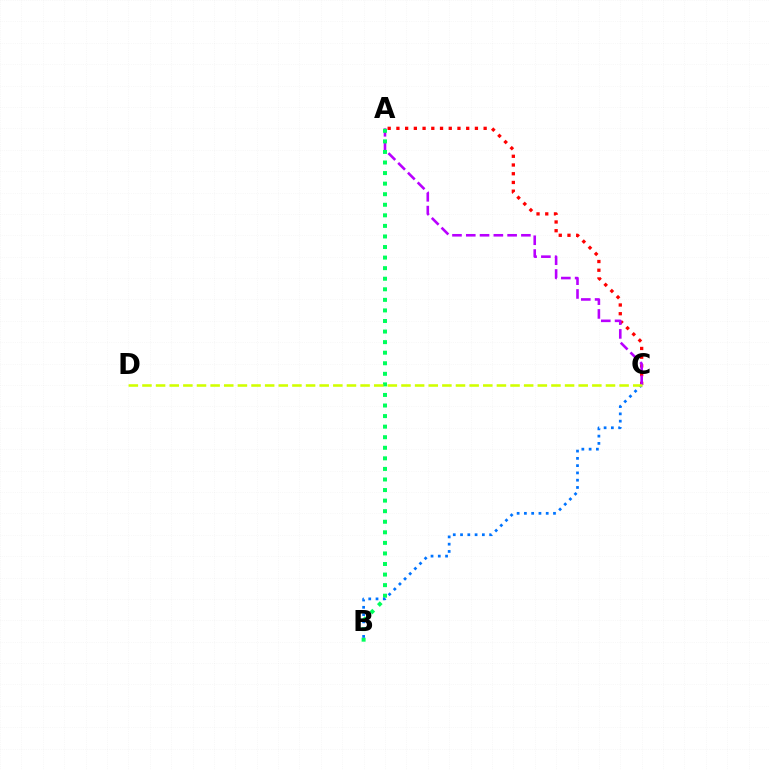{('A', 'C'): [{'color': '#ff0000', 'line_style': 'dotted', 'thickness': 2.37}, {'color': '#b900ff', 'line_style': 'dashed', 'thickness': 1.87}], ('A', 'B'): [{'color': '#00ff5c', 'line_style': 'dotted', 'thickness': 2.87}], ('B', 'C'): [{'color': '#0074ff', 'line_style': 'dotted', 'thickness': 1.98}], ('C', 'D'): [{'color': '#d1ff00', 'line_style': 'dashed', 'thickness': 1.85}]}